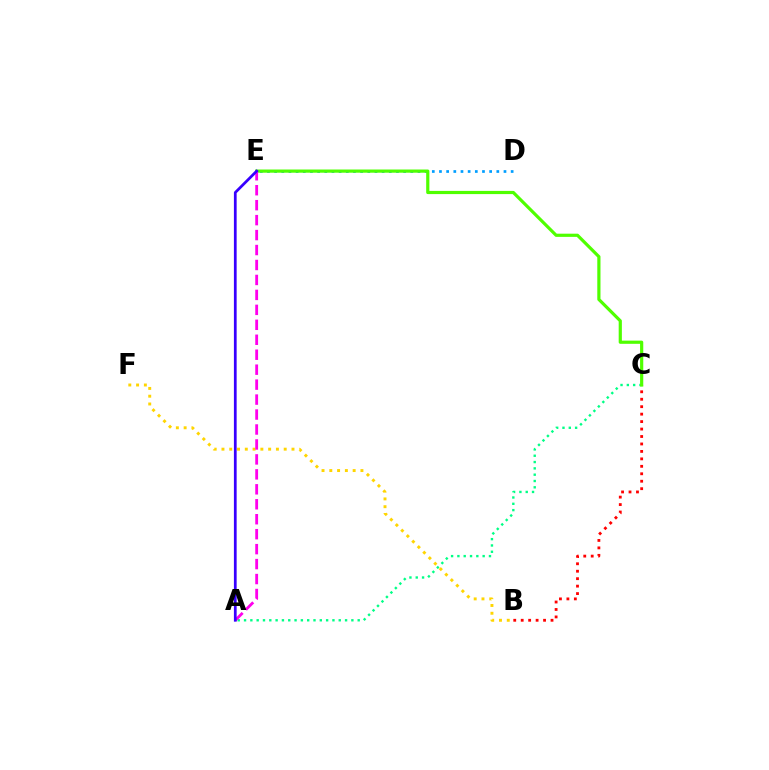{('B', 'C'): [{'color': '#ff0000', 'line_style': 'dotted', 'thickness': 2.03}], ('B', 'F'): [{'color': '#ffd500', 'line_style': 'dotted', 'thickness': 2.11}], ('A', 'C'): [{'color': '#00ff86', 'line_style': 'dotted', 'thickness': 1.72}], ('D', 'E'): [{'color': '#009eff', 'line_style': 'dotted', 'thickness': 1.95}], ('C', 'E'): [{'color': '#4fff00', 'line_style': 'solid', 'thickness': 2.3}], ('A', 'E'): [{'color': '#ff00ed', 'line_style': 'dashed', 'thickness': 2.03}, {'color': '#3700ff', 'line_style': 'solid', 'thickness': 1.97}]}